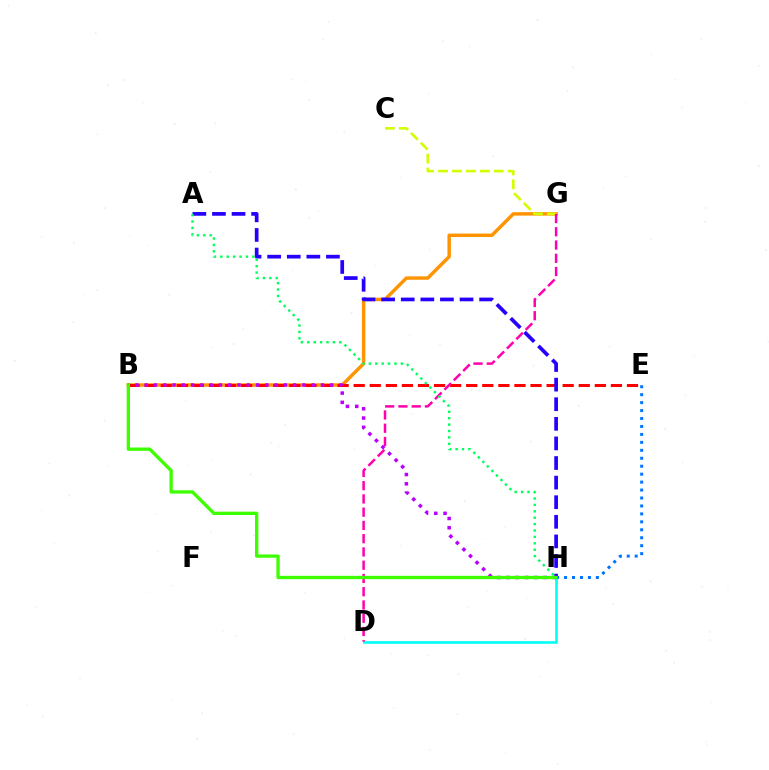{('D', 'H'): [{'color': '#00fff6', 'line_style': 'solid', 'thickness': 1.89}], ('B', 'G'): [{'color': '#ff9400', 'line_style': 'solid', 'thickness': 2.48}], ('E', 'H'): [{'color': '#0074ff', 'line_style': 'dotted', 'thickness': 2.16}], ('B', 'E'): [{'color': '#ff0000', 'line_style': 'dashed', 'thickness': 2.18}], ('C', 'G'): [{'color': '#d1ff00', 'line_style': 'dashed', 'thickness': 1.89}], ('A', 'H'): [{'color': '#2500ff', 'line_style': 'dashed', 'thickness': 2.66}, {'color': '#00ff5c', 'line_style': 'dotted', 'thickness': 1.74}], ('D', 'G'): [{'color': '#ff00ac', 'line_style': 'dashed', 'thickness': 1.8}], ('B', 'H'): [{'color': '#b900ff', 'line_style': 'dotted', 'thickness': 2.52}, {'color': '#3dff00', 'line_style': 'solid', 'thickness': 2.39}]}